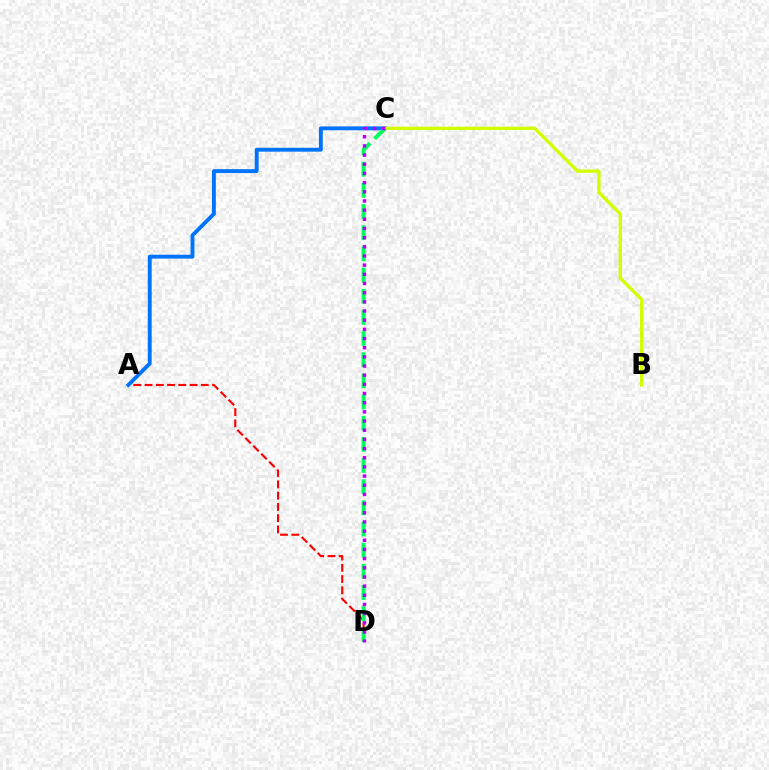{('A', 'D'): [{'color': '#ff0000', 'line_style': 'dashed', 'thickness': 1.53}], ('A', 'C'): [{'color': '#0074ff', 'line_style': 'solid', 'thickness': 2.8}], ('B', 'C'): [{'color': '#d1ff00', 'line_style': 'solid', 'thickness': 2.41}], ('C', 'D'): [{'color': '#00ff5c', 'line_style': 'dashed', 'thickness': 2.88}, {'color': '#b900ff', 'line_style': 'dotted', 'thickness': 2.49}]}